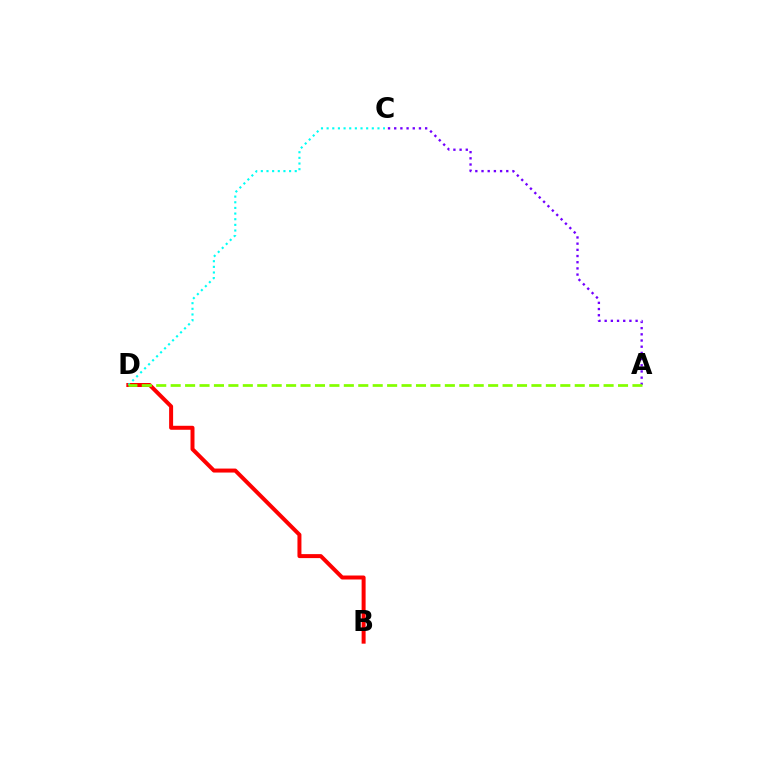{('B', 'D'): [{'color': '#ff0000', 'line_style': 'solid', 'thickness': 2.87}], ('A', 'C'): [{'color': '#7200ff', 'line_style': 'dotted', 'thickness': 1.68}], ('C', 'D'): [{'color': '#00fff6', 'line_style': 'dotted', 'thickness': 1.53}], ('A', 'D'): [{'color': '#84ff00', 'line_style': 'dashed', 'thickness': 1.96}]}